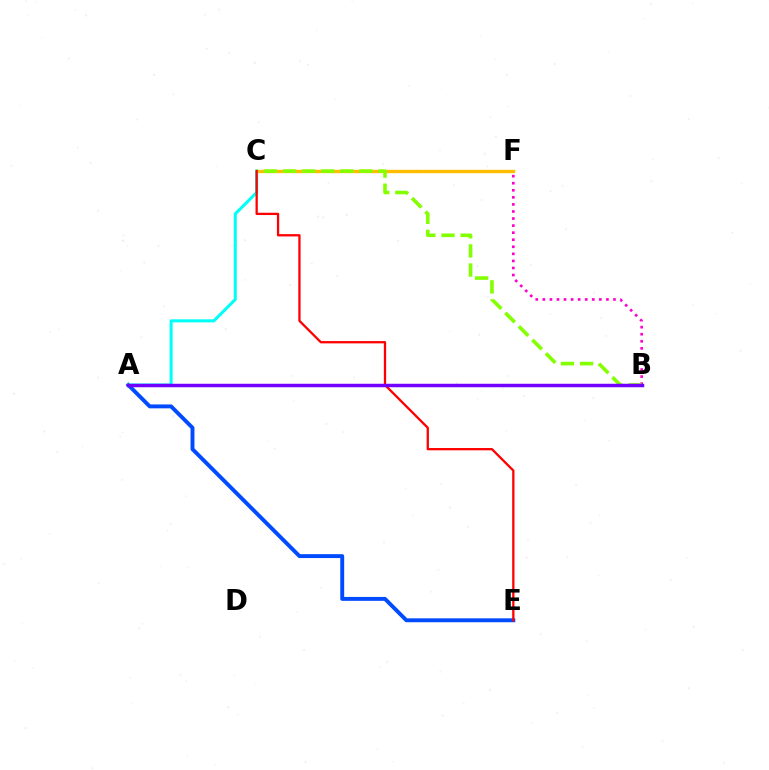{('A', 'B'): [{'color': '#00ff39', 'line_style': 'dashed', 'thickness': 2.16}, {'color': '#7200ff', 'line_style': 'solid', 'thickness': 2.5}], ('A', 'E'): [{'color': '#004bff', 'line_style': 'solid', 'thickness': 2.81}], ('C', 'F'): [{'color': '#ffbd00', 'line_style': 'solid', 'thickness': 2.4}], ('B', 'F'): [{'color': '#ff00cf', 'line_style': 'dotted', 'thickness': 1.92}], ('A', 'C'): [{'color': '#00fff6', 'line_style': 'solid', 'thickness': 2.19}], ('B', 'C'): [{'color': '#84ff00', 'line_style': 'dashed', 'thickness': 2.6}], ('C', 'E'): [{'color': '#ff0000', 'line_style': 'solid', 'thickness': 1.65}]}